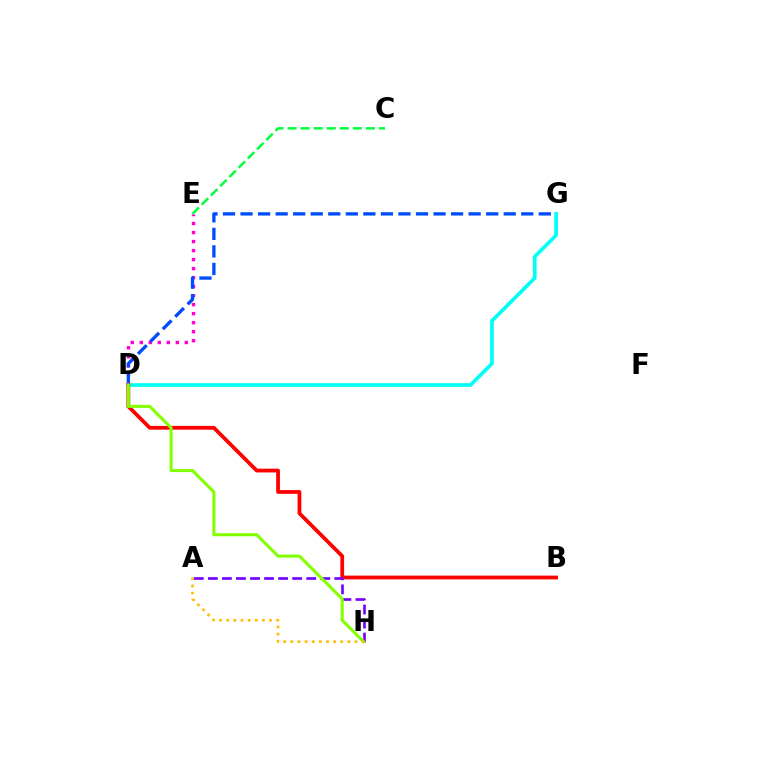{('D', 'E'): [{'color': '#ff00cf', 'line_style': 'dotted', 'thickness': 2.45}], ('D', 'G'): [{'color': '#004bff', 'line_style': 'dashed', 'thickness': 2.38}, {'color': '#00fff6', 'line_style': 'solid', 'thickness': 2.66}], ('C', 'E'): [{'color': '#00ff39', 'line_style': 'dashed', 'thickness': 1.77}], ('B', 'D'): [{'color': '#ff0000', 'line_style': 'solid', 'thickness': 2.71}], ('A', 'H'): [{'color': '#7200ff', 'line_style': 'dashed', 'thickness': 1.91}, {'color': '#ffbd00', 'line_style': 'dotted', 'thickness': 1.94}], ('D', 'H'): [{'color': '#84ff00', 'line_style': 'solid', 'thickness': 2.2}]}